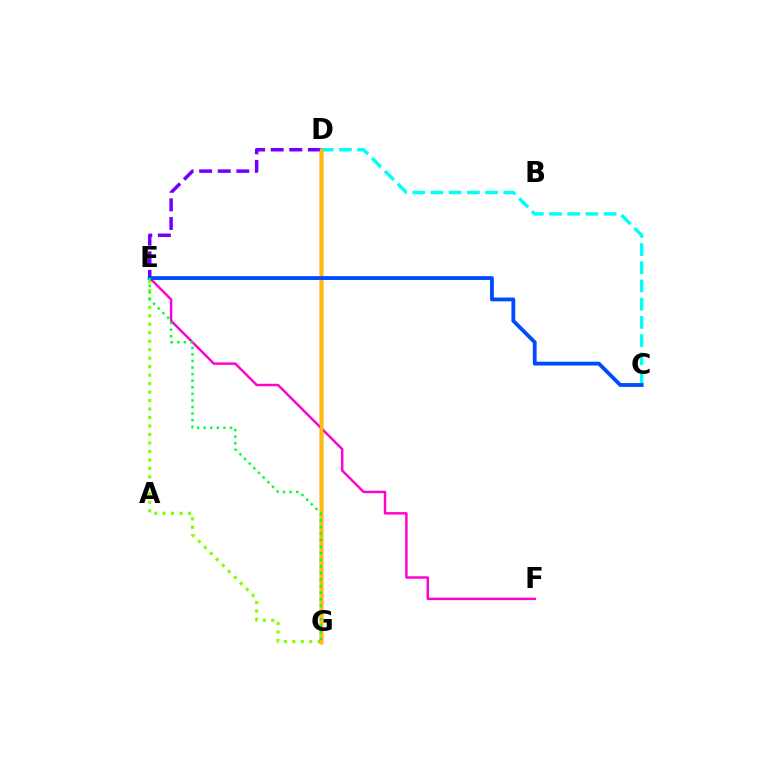{('E', 'G'): [{'color': '#84ff00', 'line_style': 'dotted', 'thickness': 2.3}, {'color': '#00ff39', 'line_style': 'dotted', 'thickness': 1.79}], ('E', 'F'): [{'color': '#ff00cf', 'line_style': 'solid', 'thickness': 1.76}], ('D', 'E'): [{'color': '#7200ff', 'line_style': 'dashed', 'thickness': 2.52}], ('C', 'D'): [{'color': '#00fff6', 'line_style': 'dashed', 'thickness': 2.47}], ('D', 'G'): [{'color': '#ff0000', 'line_style': 'solid', 'thickness': 2.42}, {'color': '#ffbd00', 'line_style': 'solid', 'thickness': 2.47}], ('C', 'E'): [{'color': '#004bff', 'line_style': 'solid', 'thickness': 2.75}]}